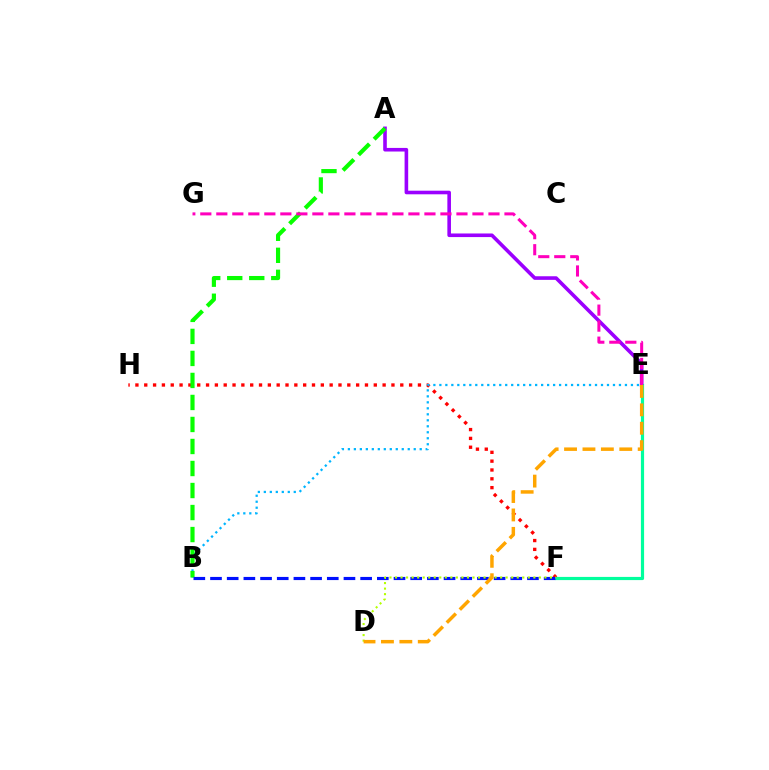{('F', 'H'): [{'color': '#ff0000', 'line_style': 'dotted', 'thickness': 2.4}], ('A', 'E'): [{'color': '#9b00ff', 'line_style': 'solid', 'thickness': 2.59}], ('B', 'E'): [{'color': '#00b5ff', 'line_style': 'dotted', 'thickness': 1.63}], ('A', 'B'): [{'color': '#08ff00', 'line_style': 'dashed', 'thickness': 2.99}], ('E', 'F'): [{'color': '#00ff9d', 'line_style': 'solid', 'thickness': 2.29}], ('B', 'F'): [{'color': '#0010ff', 'line_style': 'dashed', 'thickness': 2.27}], ('D', 'F'): [{'color': '#b3ff00', 'line_style': 'dotted', 'thickness': 1.5}], ('D', 'E'): [{'color': '#ffa500', 'line_style': 'dashed', 'thickness': 2.5}], ('E', 'G'): [{'color': '#ff00bd', 'line_style': 'dashed', 'thickness': 2.17}]}